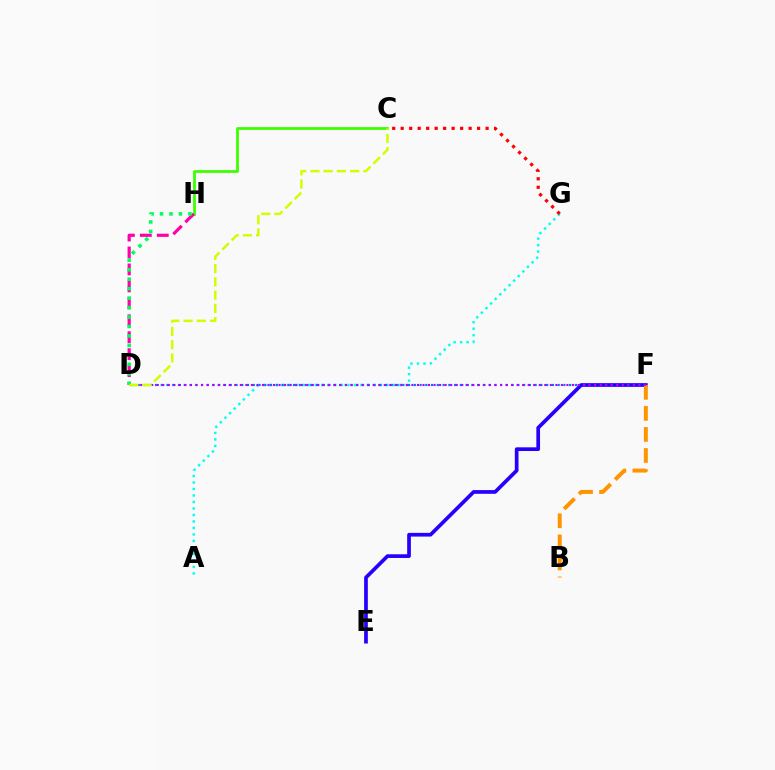{('A', 'G'): [{'color': '#00fff6', 'line_style': 'dotted', 'thickness': 1.77}], ('C', 'H'): [{'color': '#3dff00', 'line_style': 'solid', 'thickness': 2.0}], ('C', 'G'): [{'color': '#ff0000', 'line_style': 'dotted', 'thickness': 2.31}], ('D', 'H'): [{'color': '#ff00ac', 'line_style': 'dashed', 'thickness': 2.3}, {'color': '#00ff5c', 'line_style': 'dotted', 'thickness': 2.57}], ('D', 'F'): [{'color': '#0074ff', 'line_style': 'dotted', 'thickness': 1.56}, {'color': '#b900ff', 'line_style': 'dotted', 'thickness': 1.5}], ('E', 'F'): [{'color': '#2500ff', 'line_style': 'solid', 'thickness': 2.66}], ('B', 'F'): [{'color': '#ff9400', 'line_style': 'dashed', 'thickness': 2.86}], ('C', 'D'): [{'color': '#d1ff00', 'line_style': 'dashed', 'thickness': 1.8}]}